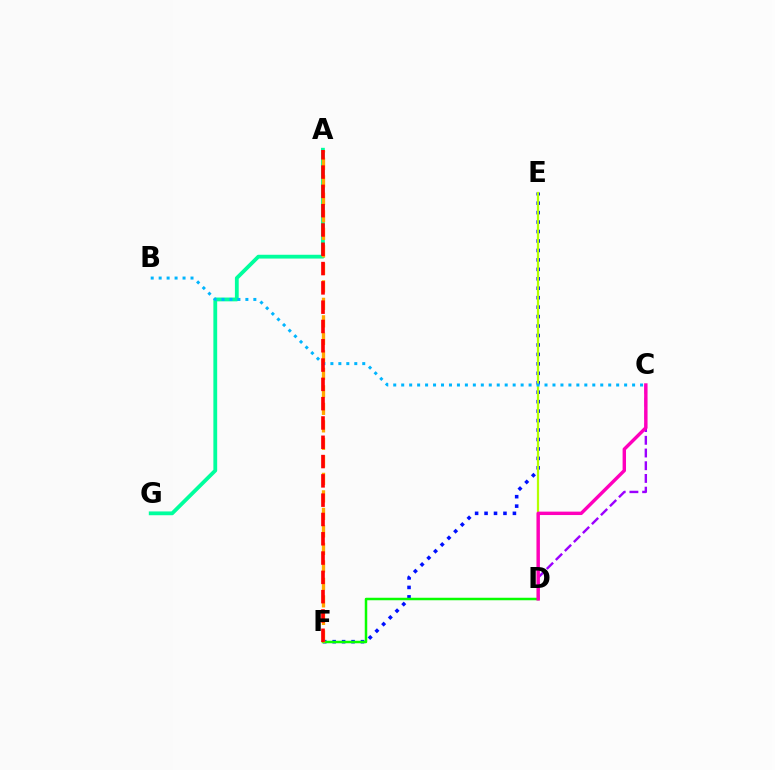{('E', 'F'): [{'color': '#0010ff', 'line_style': 'dotted', 'thickness': 2.57}], ('C', 'D'): [{'color': '#9b00ff', 'line_style': 'dashed', 'thickness': 1.73}, {'color': '#ff00bd', 'line_style': 'solid', 'thickness': 2.46}], ('D', 'E'): [{'color': '#b3ff00', 'line_style': 'solid', 'thickness': 1.61}], ('D', 'F'): [{'color': '#08ff00', 'line_style': 'solid', 'thickness': 1.8}], ('A', 'G'): [{'color': '#00ff9d', 'line_style': 'solid', 'thickness': 2.73}], ('B', 'C'): [{'color': '#00b5ff', 'line_style': 'dotted', 'thickness': 2.16}], ('A', 'F'): [{'color': '#ffa500', 'line_style': 'dashed', 'thickness': 2.38}, {'color': '#ff0000', 'line_style': 'dashed', 'thickness': 2.62}]}